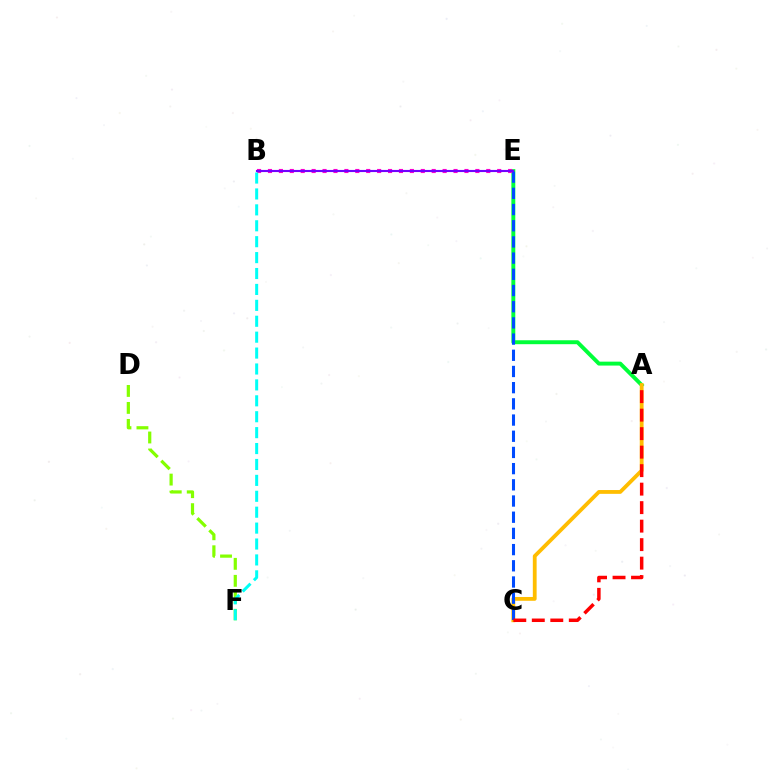{('A', 'E'): [{'color': '#00ff39', 'line_style': 'solid', 'thickness': 2.83}], ('A', 'C'): [{'color': '#ffbd00', 'line_style': 'solid', 'thickness': 2.74}, {'color': '#ff0000', 'line_style': 'dashed', 'thickness': 2.51}], ('C', 'E'): [{'color': '#004bff', 'line_style': 'dashed', 'thickness': 2.2}], ('D', 'F'): [{'color': '#84ff00', 'line_style': 'dashed', 'thickness': 2.31}], ('B', 'E'): [{'color': '#ff00cf', 'line_style': 'dotted', 'thickness': 2.97}, {'color': '#7200ff', 'line_style': 'solid', 'thickness': 1.52}], ('B', 'F'): [{'color': '#00fff6', 'line_style': 'dashed', 'thickness': 2.16}]}